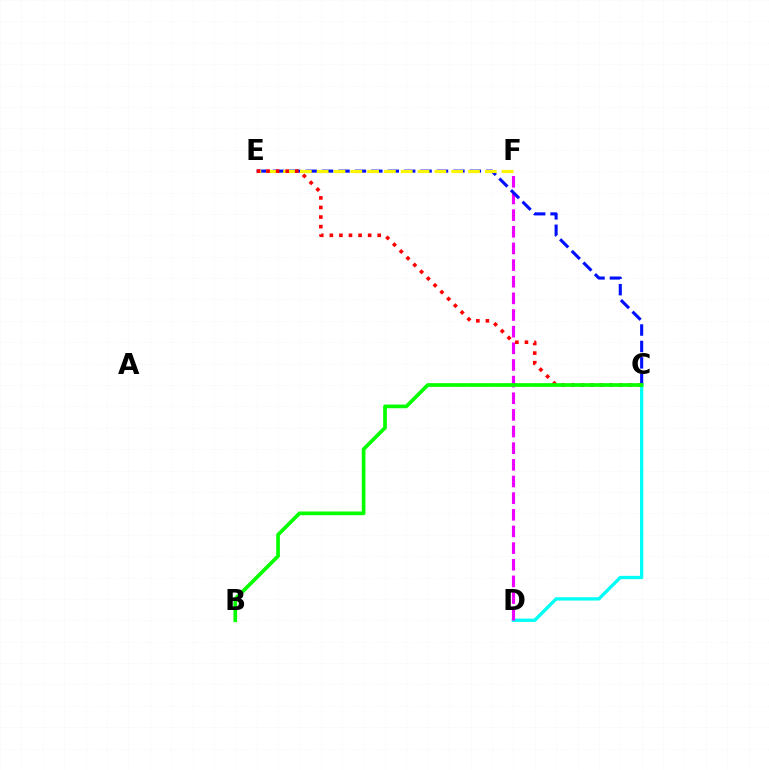{('C', 'D'): [{'color': '#00fff6', 'line_style': 'solid', 'thickness': 2.38}], ('D', 'F'): [{'color': '#ee00ff', 'line_style': 'dashed', 'thickness': 2.26}], ('C', 'E'): [{'color': '#0010ff', 'line_style': 'dashed', 'thickness': 2.23}, {'color': '#ff0000', 'line_style': 'dotted', 'thickness': 2.6}], ('E', 'F'): [{'color': '#fcf500', 'line_style': 'dashed', 'thickness': 2.28}], ('B', 'C'): [{'color': '#08ff00', 'line_style': 'solid', 'thickness': 2.66}]}